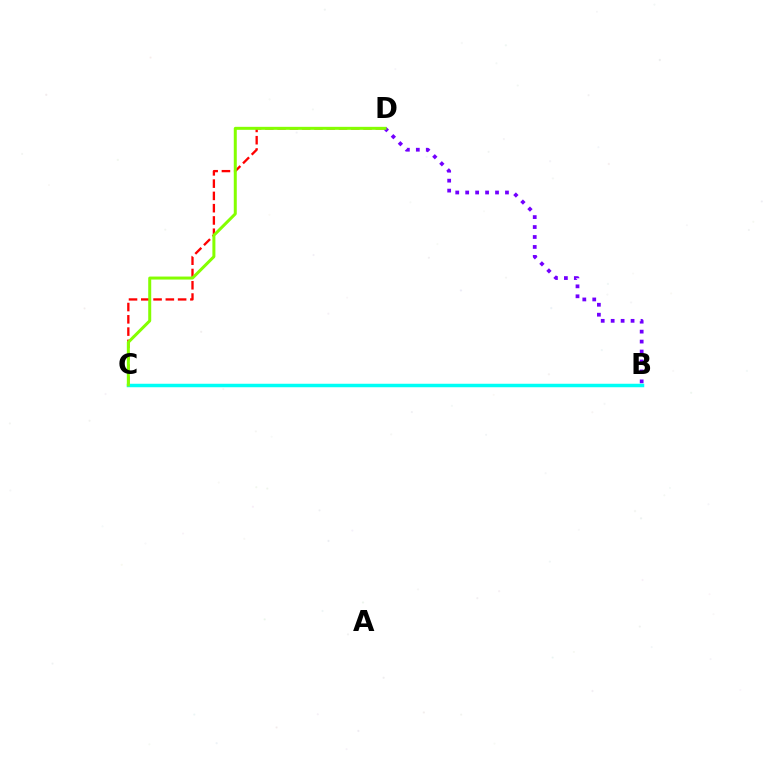{('C', 'D'): [{'color': '#ff0000', 'line_style': 'dashed', 'thickness': 1.67}, {'color': '#84ff00', 'line_style': 'solid', 'thickness': 2.16}], ('B', 'D'): [{'color': '#7200ff', 'line_style': 'dotted', 'thickness': 2.7}], ('B', 'C'): [{'color': '#00fff6', 'line_style': 'solid', 'thickness': 2.51}]}